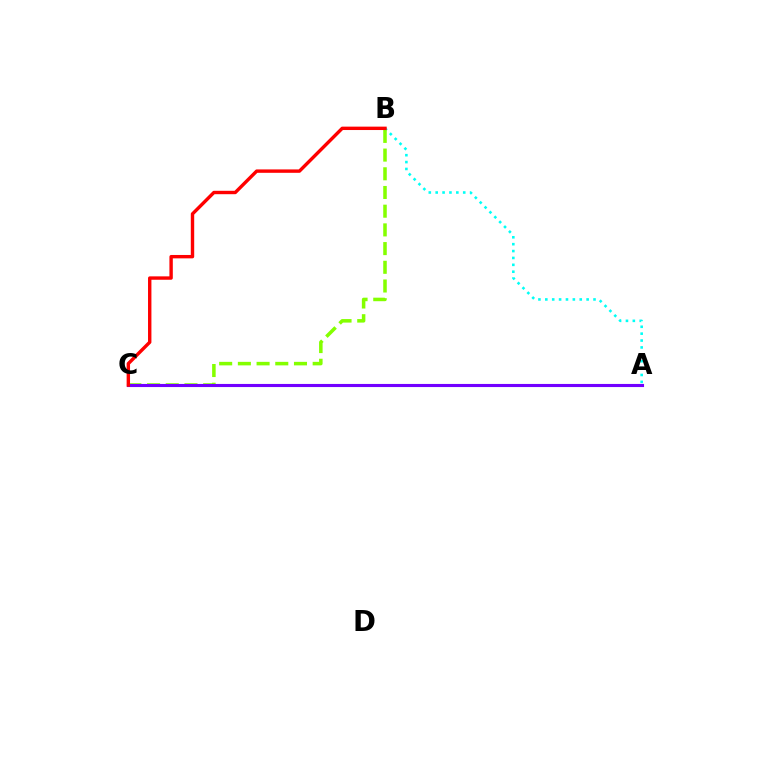{('A', 'B'): [{'color': '#00fff6', 'line_style': 'dotted', 'thickness': 1.87}], ('B', 'C'): [{'color': '#84ff00', 'line_style': 'dashed', 'thickness': 2.54}, {'color': '#ff0000', 'line_style': 'solid', 'thickness': 2.44}], ('A', 'C'): [{'color': '#7200ff', 'line_style': 'solid', 'thickness': 2.24}]}